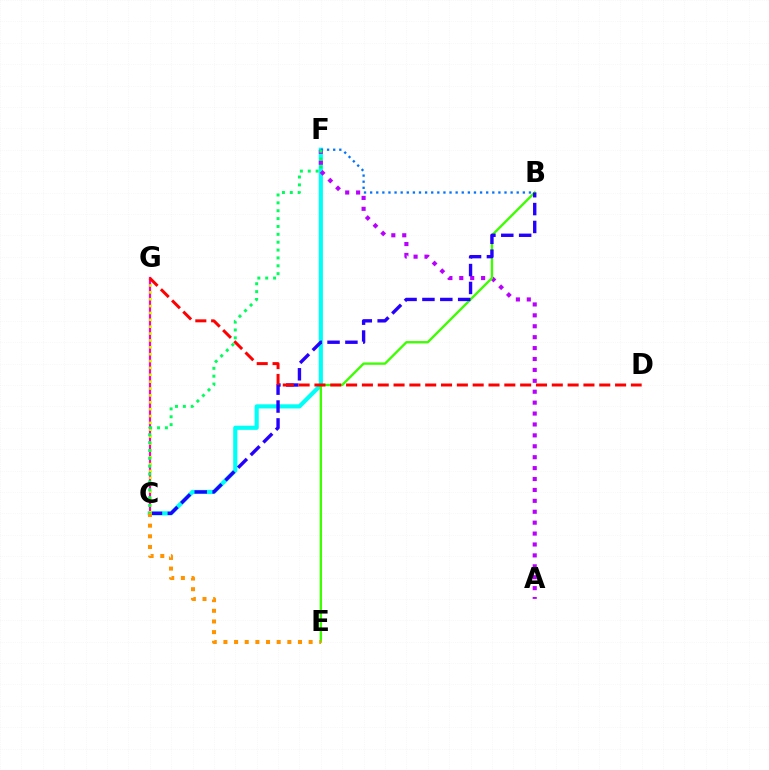{('C', 'G'): [{'color': '#ff00ac', 'line_style': 'solid', 'thickness': 1.6}, {'color': '#d1ff00', 'line_style': 'dotted', 'thickness': 1.87}], ('C', 'F'): [{'color': '#00fff6', 'line_style': 'solid', 'thickness': 3.0}, {'color': '#00ff5c', 'line_style': 'dotted', 'thickness': 2.14}], ('A', 'F'): [{'color': '#b900ff', 'line_style': 'dotted', 'thickness': 2.96}], ('B', 'E'): [{'color': '#3dff00', 'line_style': 'solid', 'thickness': 1.69}], ('B', 'C'): [{'color': '#2500ff', 'line_style': 'dashed', 'thickness': 2.43}], ('C', 'E'): [{'color': '#ff9400', 'line_style': 'dotted', 'thickness': 2.89}], ('D', 'G'): [{'color': '#ff0000', 'line_style': 'dashed', 'thickness': 2.15}], ('B', 'F'): [{'color': '#0074ff', 'line_style': 'dotted', 'thickness': 1.66}]}